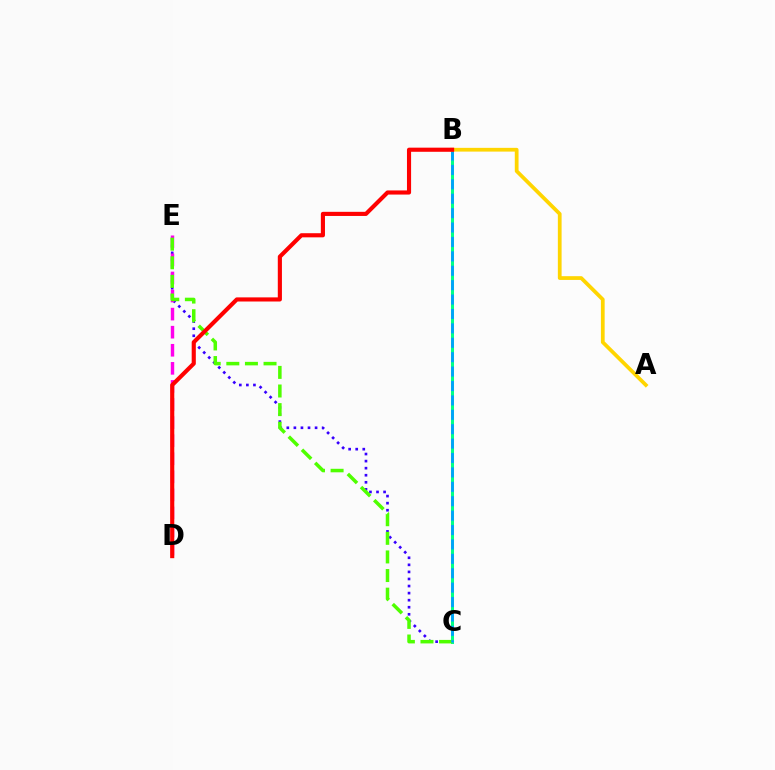{('C', 'E'): [{'color': '#3700ff', 'line_style': 'dotted', 'thickness': 1.92}, {'color': '#4fff00', 'line_style': 'dashed', 'thickness': 2.53}], ('B', 'C'): [{'color': '#00ff86', 'line_style': 'solid', 'thickness': 2.17}, {'color': '#009eff', 'line_style': 'dashed', 'thickness': 1.96}], ('D', 'E'): [{'color': '#ff00ed', 'line_style': 'dashed', 'thickness': 2.46}], ('A', 'B'): [{'color': '#ffd500', 'line_style': 'solid', 'thickness': 2.7}], ('B', 'D'): [{'color': '#ff0000', 'line_style': 'solid', 'thickness': 2.97}]}